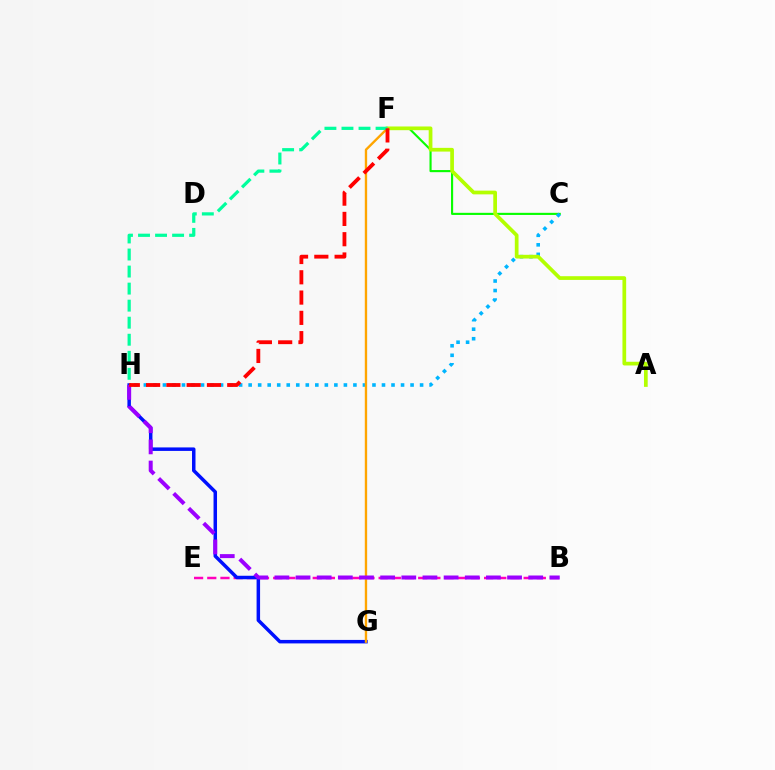{('C', 'F'): [{'color': '#08ff00', 'line_style': 'solid', 'thickness': 1.54}], ('B', 'E'): [{'color': '#ff00bd', 'line_style': 'dashed', 'thickness': 1.79}], ('C', 'H'): [{'color': '#00b5ff', 'line_style': 'dotted', 'thickness': 2.59}], ('A', 'F'): [{'color': '#b3ff00', 'line_style': 'solid', 'thickness': 2.68}], ('G', 'H'): [{'color': '#0010ff', 'line_style': 'solid', 'thickness': 2.51}], ('F', 'G'): [{'color': '#ffa500', 'line_style': 'solid', 'thickness': 1.7}], ('F', 'H'): [{'color': '#00ff9d', 'line_style': 'dashed', 'thickness': 2.32}, {'color': '#ff0000', 'line_style': 'dashed', 'thickness': 2.76}], ('B', 'H'): [{'color': '#9b00ff', 'line_style': 'dashed', 'thickness': 2.87}]}